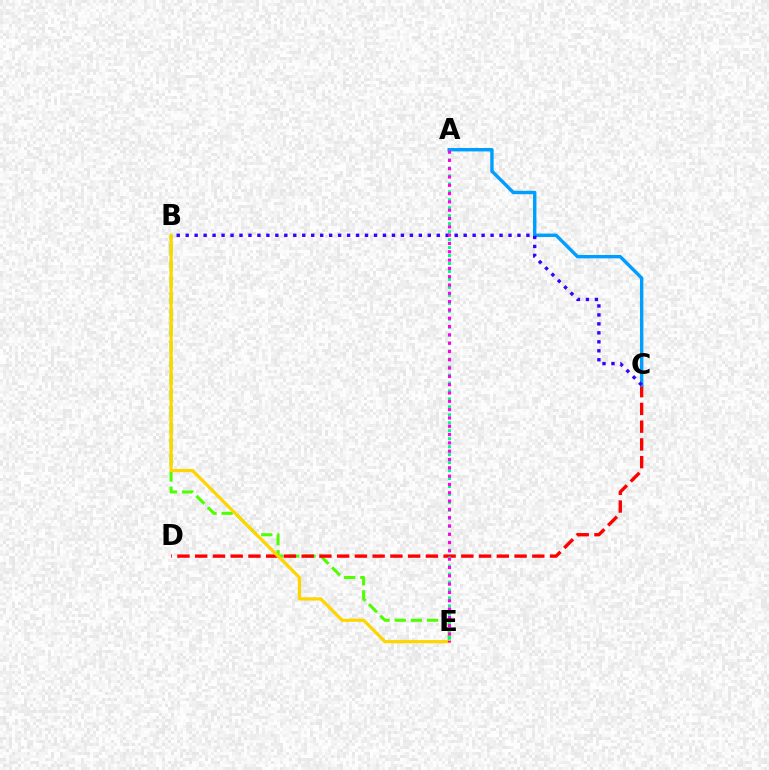{('B', 'E'): [{'color': '#4fff00', 'line_style': 'dashed', 'thickness': 2.2}, {'color': '#ffd500', 'line_style': 'solid', 'thickness': 2.31}], ('C', 'D'): [{'color': '#ff0000', 'line_style': 'dashed', 'thickness': 2.41}], ('A', 'E'): [{'color': '#00ff86', 'line_style': 'dotted', 'thickness': 2.16}, {'color': '#ff00ed', 'line_style': 'dotted', 'thickness': 2.26}], ('A', 'C'): [{'color': '#009eff', 'line_style': 'solid', 'thickness': 2.45}], ('B', 'C'): [{'color': '#3700ff', 'line_style': 'dotted', 'thickness': 2.44}]}